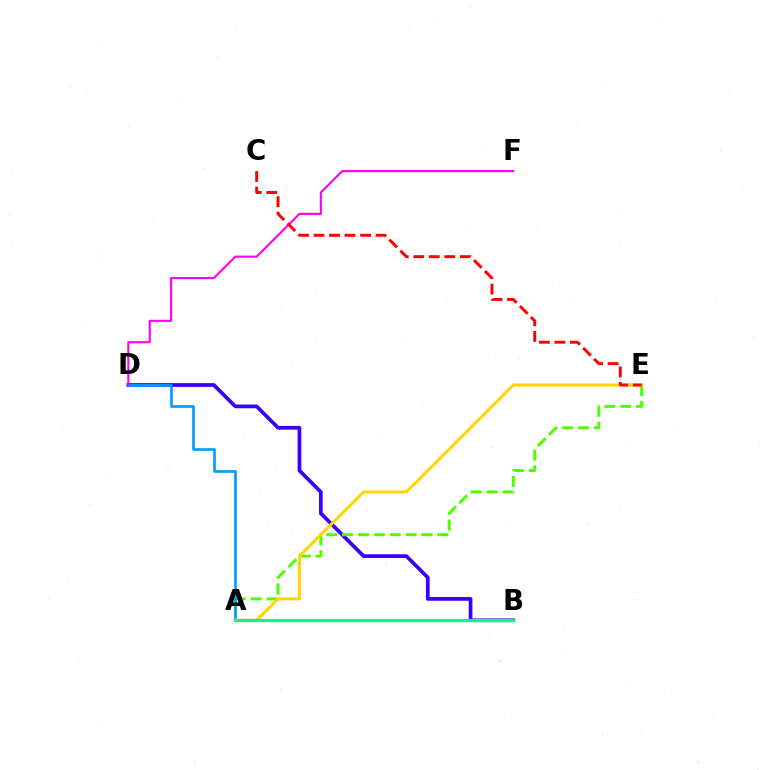{('B', 'D'): [{'color': '#3700ff', 'line_style': 'solid', 'thickness': 2.67}], ('A', 'E'): [{'color': '#4fff00', 'line_style': 'dashed', 'thickness': 2.16}, {'color': '#ffd500', 'line_style': 'solid', 'thickness': 2.18}], ('A', 'D'): [{'color': '#009eff', 'line_style': 'solid', 'thickness': 1.94}], ('D', 'F'): [{'color': '#ff00ed', 'line_style': 'solid', 'thickness': 1.52}], ('C', 'E'): [{'color': '#ff0000', 'line_style': 'dashed', 'thickness': 2.11}], ('A', 'B'): [{'color': '#00ff86', 'line_style': 'solid', 'thickness': 2.25}]}